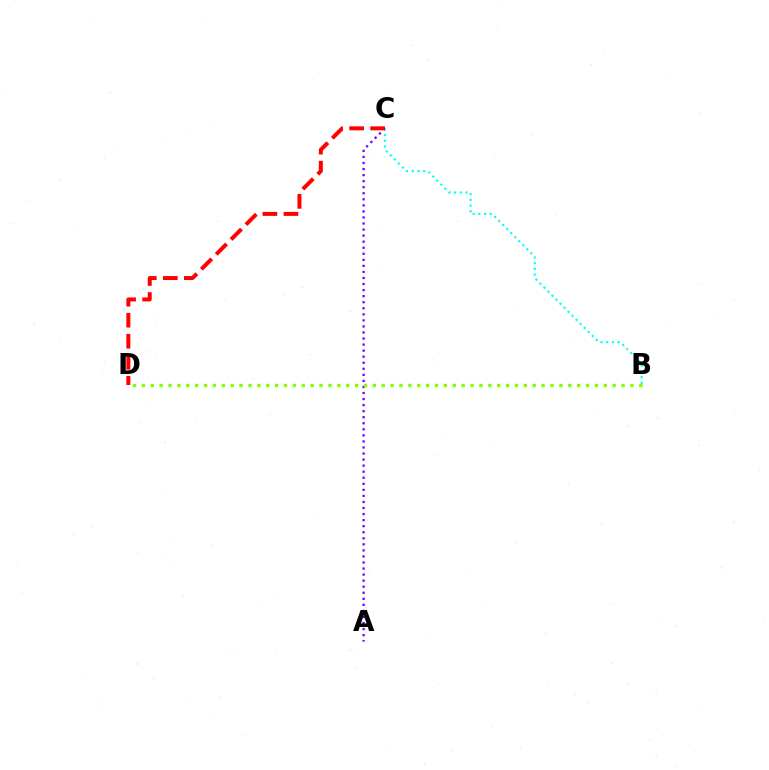{('A', 'C'): [{'color': '#7200ff', 'line_style': 'dotted', 'thickness': 1.64}], ('B', 'C'): [{'color': '#00fff6', 'line_style': 'dotted', 'thickness': 1.55}], ('B', 'D'): [{'color': '#84ff00', 'line_style': 'dotted', 'thickness': 2.41}], ('C', 'D'): [{'color': '#ff0000', 'line_style': 'dashed', 'thickness': 2.86}]}